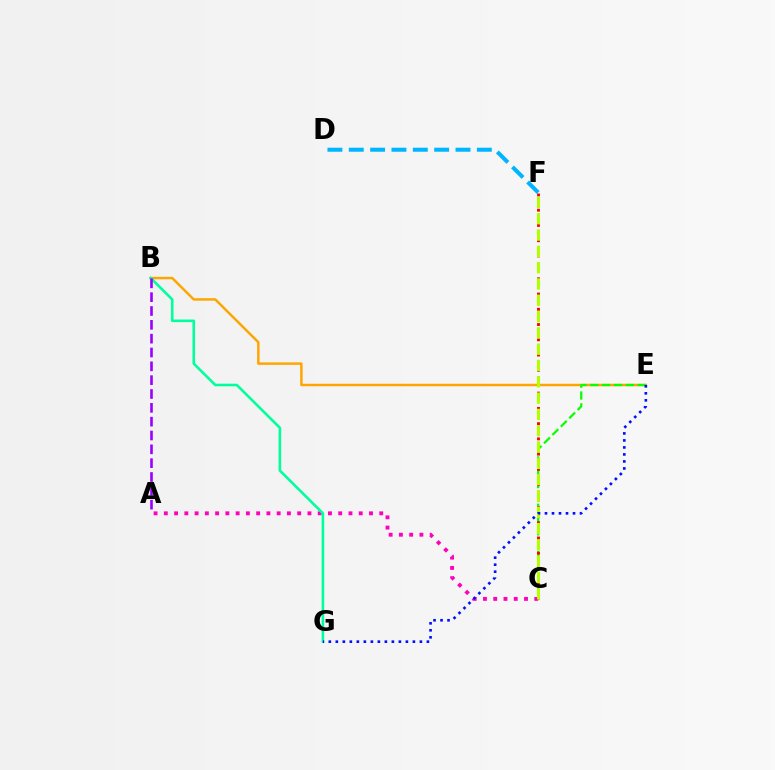{('B', 'E'): [{'color': '#ffa500', 'line_style': 'solid', 'thickness': 1.78}], ('C', 'E'): [{'color': '#08ff00', 'line_style': 'dashed', 'thickness': 1.61}], ('A', 'C'): [{'color': '#ff00bd', 'line_style': 'dotted', 'thickness': 2.79}], ('C', 'F'): [{'color': '#ff0000', 'line_style': 'dotted', 'thickness': 2.07}, {'color': '#b3ff00', 'line_style': 'dashed', 'thickness': 2.22}], ('B', 'G'): [{'color': '#00ff9d', 'line_style': 'solid', 'thickness': 1.87}], ('D', 'F'): [{'color': '#00b5ff', 'line_style': 'dashed', 'thickness': 2.9}], ('A', 'B'): [{'color': '#9b00ff', 'line_style': 'dashed', 'thickness': 1.88}], ('E', 'G'): [{'color': '#0010ff', 'line_style': 'dotted', 'thickness': 1.9}]}